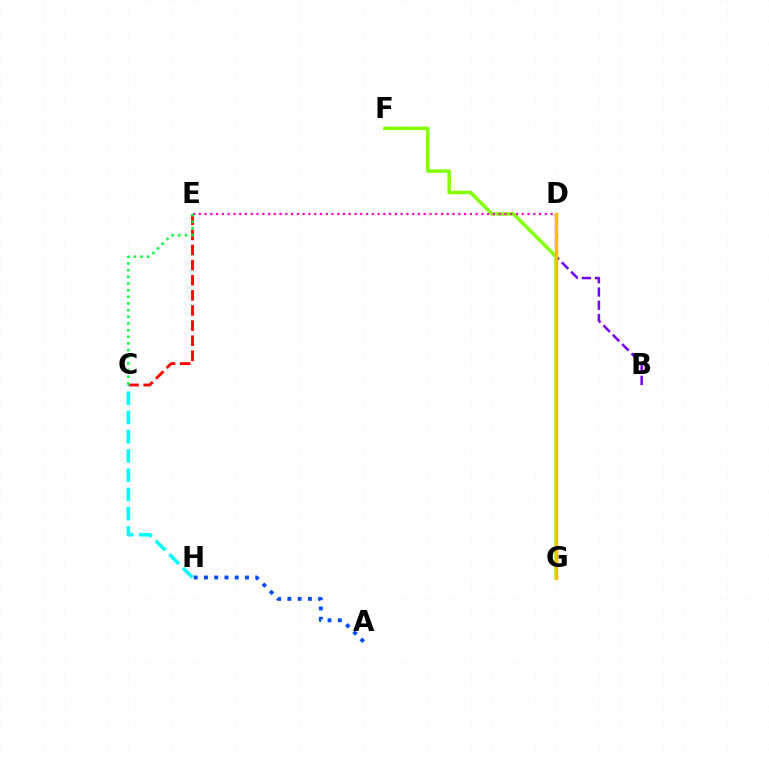{('C', 'E'): [{'color': '#ff0000', 'line_style': 'dashed', 'thickness': 2.05}, {'color': '#00ff39', 'line_style': 'dotted', 'thickness': 1.81}], ('B', 'D'): [{'color': '#7200ff', 'line_style': 'dashed', 'thickness': 1.8}], ('F', 'G'): [{'color': '#84ff00', 'line_style': 'solid', 'thickness': 2.52}], ('D', 'E'): [{'color': '#ff00cf', 'line_style': 'dotted', 'thickness': 1.57}], ('C', 'H'): [{'color': '#00fff6', 'line_style': 'dashed', 'thickness': 2.61}], ('A', 'H'): [{'color': '#004bff', 'line_style': 'dotted', 'thickness': 2.79}], ('D', 'G'): [{'color': '#ffbd00', 'line_style': 'solid', 'thickness': 2.47}]}